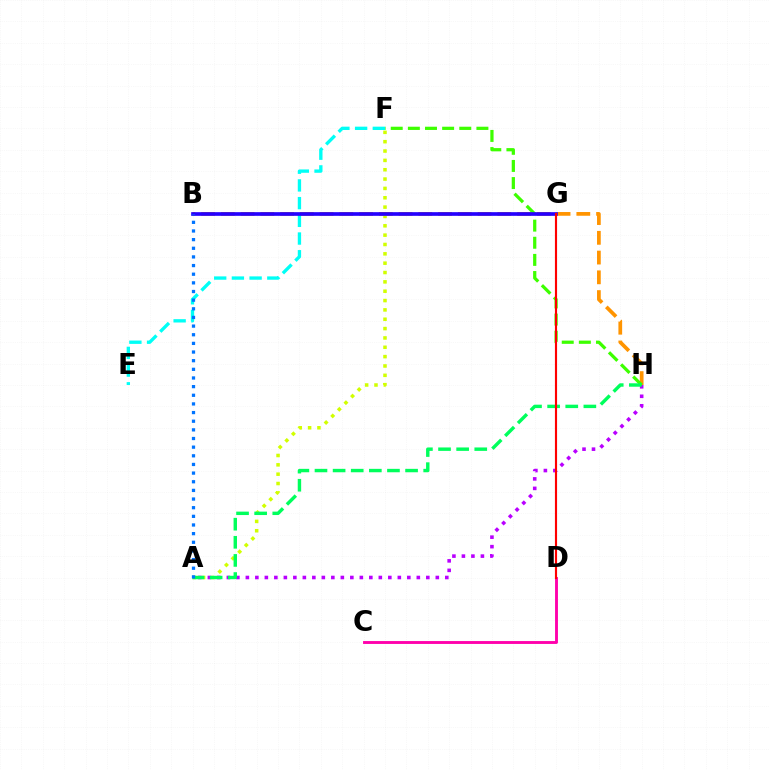{('B', 'H'): [{'color': '#ff9400', 'line_style': 'dashed', 'thickness': 2.68}], ('E', 'F'): [{'color': '#00fff6', 'line_style': 'dashed', 'thickness': 2.41}], ('A', 'H'): [{'color': '#b900ff', 'line_style': 'dotted', 'thickness': 2.58}, {'color': '#00ff5c', 'line_style': 'dashed', 'thickness': 2.46}], ('F', 'H'): [{'color': '#3dff00', 'line_style': 'dashed', 'thickness': 2.33}], ('A', 'F'): [{'color': '#d1ff00', 'line_style': 'dotted', 'thickness': 2.54}], ('B', 'G'): [{'color': '#2500ff', 'line_style': 'solid', 'thickness': 2.64}], ('A', 'B'): [{'color': '#0074ff', 'line_style': 'dotted', 'thickness': 2.35}], ('C', 'D'): [{'color': '#ff00ac', 'line_style': 'solid', 'thickness': 2.07}], ('D', 'G'): [{'color': '#ff0000', 'line_style': 'solid', 'thickness': 1.55}]}